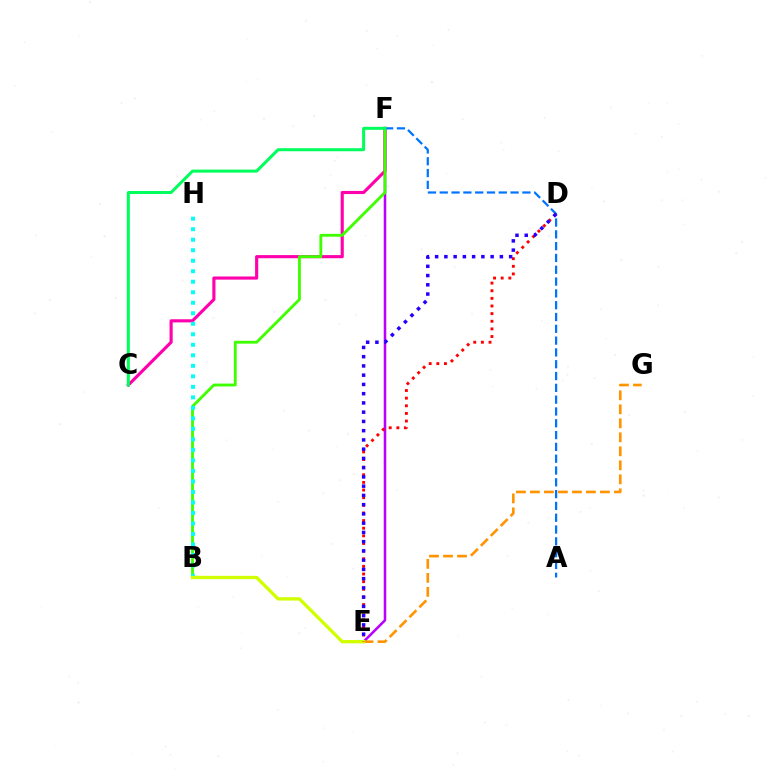{('E', 'F'): [{'color': '#b900ff', 'line_style': 'solid', 'thickness': 1.83}], ('C', 'F'): [{'color': '#ff00ac', 'line_style': 'solid', 'thickness': 2.25}, {'color': '#00ff5c', 'line_style': 'solid', 'thickness': 2.18}], ('B', 'F'): [{'color': '#3dff00', 'line_style': 'solid', 'thickness': 2.04}], ('E', 'G'): [{'color': '#ff9400', 'line_style': 'dashed', 'thickness': 1.9}], ('A', 'F'): [{'color': '#0074ff', 'line_style': 'dashed', 'thickness': 1.6}], ('B', 'H'): [{'color': '#00fff6', 'line_style': 'dotted', 'thickness': 2.86}], ('B', 'E'): [{'color': '#d1ff00', 'line_style': 'solid', 'thickness': 2.4}], ('D', 'E'): [{'color': '#ff0000', 'line_style': 'dotted', 'thickness': 2.07}, {'color': '#2500ff', 'line_style': 'dotted', 'thickness': 2.51}]}